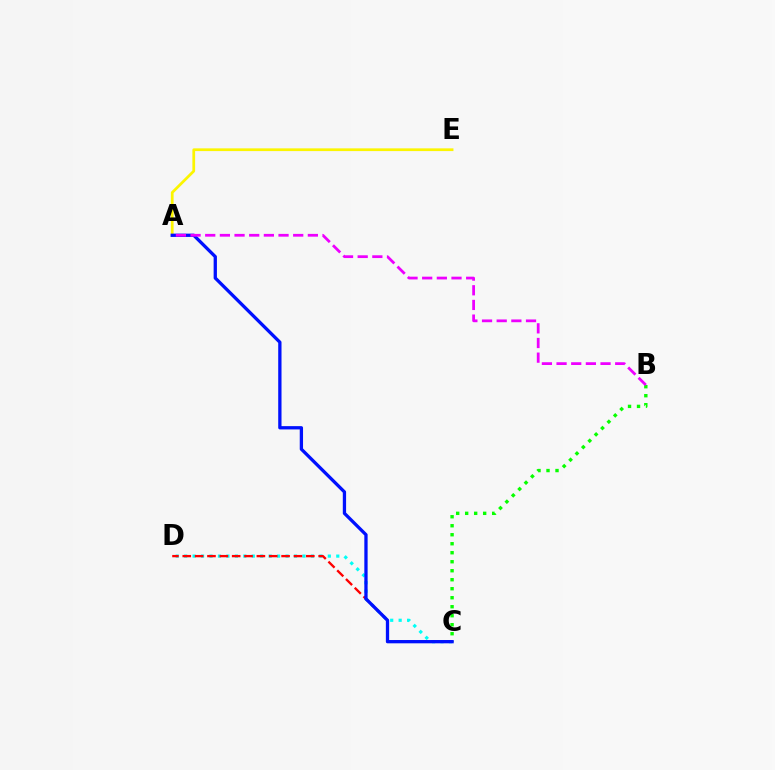{('C', 'D'): [{'color': '#00fff6', 'line_style': 'dotted', 'thickness': 2.3}, {'color': '#ff0000', 'line_style': 'dashed', 'thickness': 1.68}], ('A', 'E'): [{'color': '#fcf500', 'line_style': 'solid', 'thickness': 1.97}], ('B', 'C'): [{'color': '#08ff00', 'line_style': 'dotted', 'thickness': 2.44}], ('A', 'C'): [{'color': '#0010ff', 'line_style': 'solid', 'thickness': 2.37}], ('A', 'B'): [{'color': '#ee00ff', 'line_style': 'dashed', 'thickness': 1.99}]}